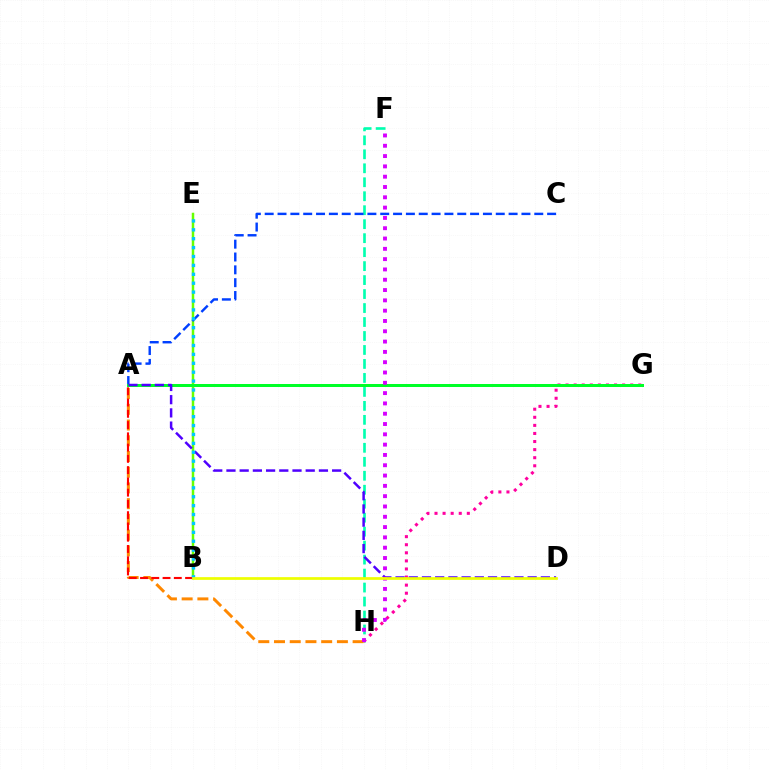{('F', 'H'): [{'color': '#00ffaf', 'line_style': 'dashed', 'thickness': 1.9}, {'color': '#d600ff', 'line_style': 'dotted', 'thickness': 2.8}], ('G', 'H'): [{'color': '#ff00a0', 'line_style': 'dotted', 'thickness': 2.2}], ('B', 'E'): [{'color': '#66ff00', 'line_style': 'solid', 'thickness': 1.8}, {'color': '#00c7ff', 'line_style': 'dotted', 'thickness': 2.42}], ('A', 'C'): [{'color': '#003fff', 'line_style': 'dashed', 'thickness': 1.74}], ('A', 'G'): [{'color': '#00ff27', 'line_style': 'solid', 'thickness': 2.15}], ('A', 'D'): [{'color': '#4f00ff', 'line_style': 'dashed', 'thickness': 1.79}], ('A', 'H'): [{'color': '#ff8800', 'line_style': 'dashed', 'thickness': 2.14}], ('A', 'B'): [{'color': '#ff0000', 'line_style': 'dashed', 'thickness': 1.53}], ('B', 'D'): [{'color': '#eeff00', 'line_style': 'solid', 'thickness': 1.95}]}